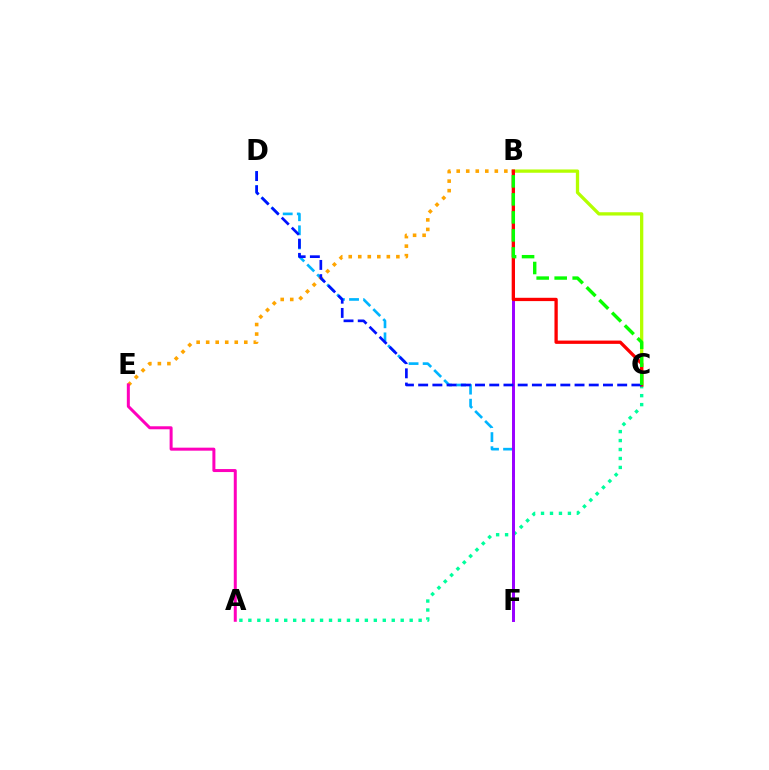{('B', 'C'): [{'color': '#b3ff00', 'line_style': 'solid', 'thickness': 2.37}, {'color': '#ff0000', 'line_style': 'solid', 'thickness': 2.38}, {'color': '#08ff00', 'line_style': 'dashed', 'thickness': 2.45}], ('A', 'C'): [{'color': '#00ff9d', 'line_style': 'dotted', 'thickness': 2.43}], ('D', 'F'): [{'color': '#00b5ff', 'line_style': 'dashed', 'thickness': 1.91}], ('B', 'F'): [{'color': '#9b00ff', 'line_style': 'solid', 'thickness': 2.13}], ('B', 'E'): [{'color': '#ffa500', 'line_style': 'dotted', 'thickness': 2.59}], ('C', 'D'): [{'color': '#0010ff', 'line_style': 'dashed', 'thickness': 1.93}], ('A', 'E'): [{'color': '#ff00bd', 'line_style': 'solid', 'thickness': 2.16}]}